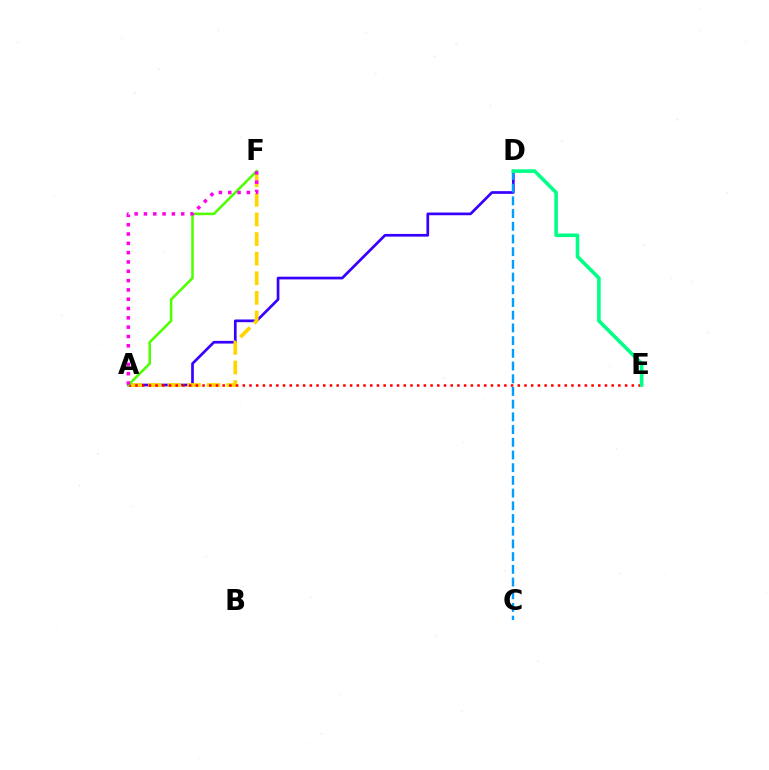{('A', 'D'): [{'color': '#3700ff', 'line_style': 'solid', 'thickness': 1.94}], ('A', 'F'): [{'color': '#ffd500', 'line_style': 'dashed', 'thickness': 2.66}, {'color': '#4fff00', 'line_style': 'solid', 'thickness': 1.85}, {'color': '#ff00ed', 'line_style': 'dotted', 'thickness': 2.53}], ('C', 'D'): [{'color': '#009eff', 'line_style': 'dashed', 'thickness': 1.73}], ('A', 'E'): [{'color': '#ff0000', 'line_style': 'dotted', 'thickness': 1.82}], ('D', 'E'): [{'color': '#00ff86', 'line_style': 'solid', 'thickness': 2.59}]}